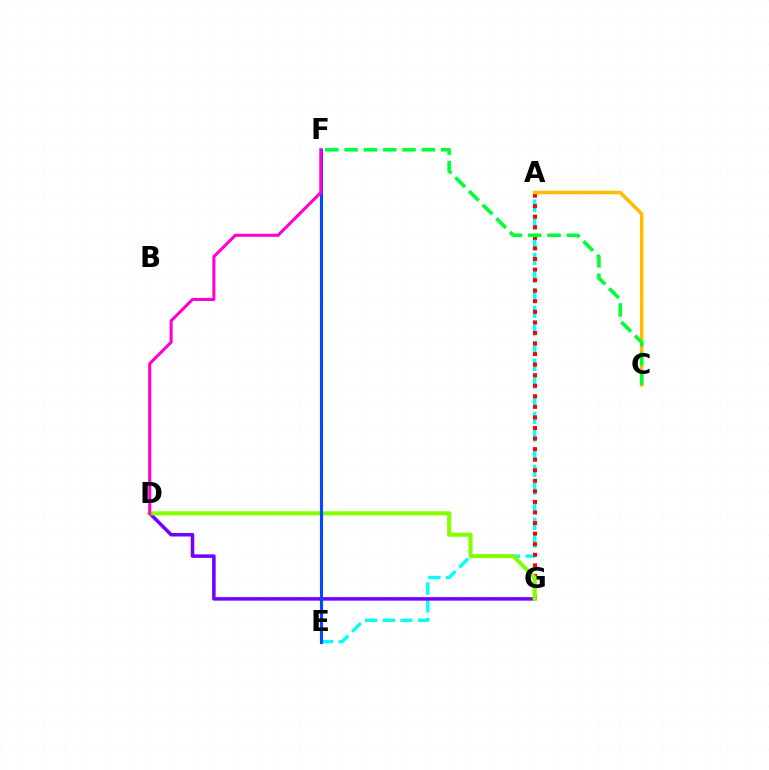{('A', 'E'): [{'color': '#00fff6', 'line_style': 'dashed', 'thickness': 2.4}], ('A', 'G'): [{'color': '#ff0000', 'line_style': 'dotted', 'thickness': 2.87}], ('D', 'G'): [{'color': '#7200ff', 'line_style': 'solid', 'thickness': 2.54}, {'color': '#84ff00', 'line_style': 'solid', 'thickness': 2.93}], ('E', 'F'): [{'color': '#004bff', 'line_style': 'solid', 'thickness': 2.25}], ('A', 'C'): [{'color': '#ffbd00', 'line_style': 'solid', 'thickness': 2.55}], ('C', 'F'): [{'color': '#00ff39', 'line_style': 'dashed', 'thickness': 2.62}], ('D', 'F'): [{'color': '#ff00cf', 'line_style': 'solid', 'thickness': 2.21}]}